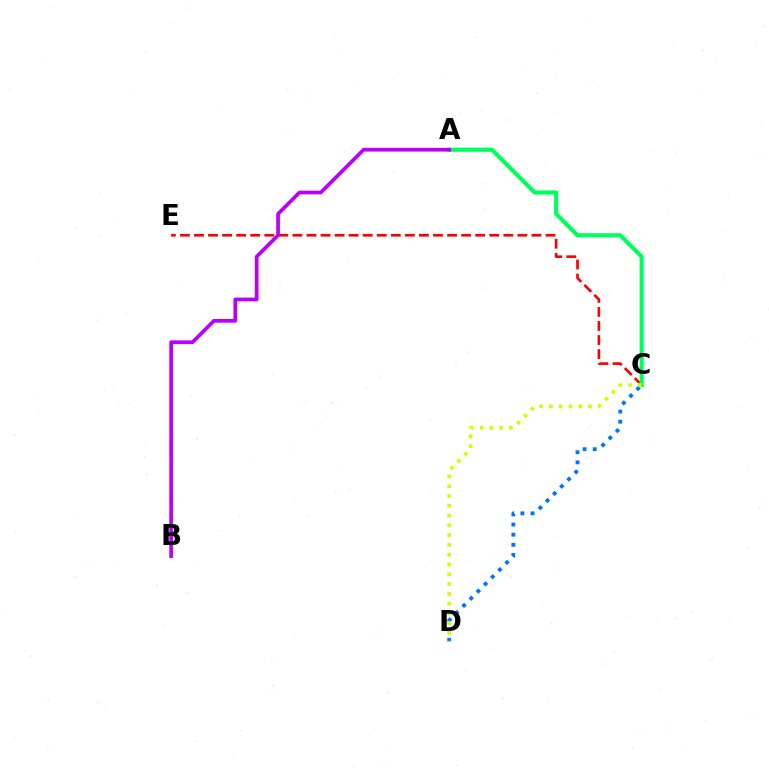{('C', 'E'): [{'color': '#ff0000', 'line_style': 'dashed', 'thickness': 1.91}], ('A', 'C'): [{'color': '#00ff5c', 'line_style': 'solid', 'thickness': 3.0}], ('A', 'B'): [{'color': '#b900ff', 'line_style': 'solid', 'thickness': 2.67}], ('C', 'D'): [{'color': '#0074ff', 'line_style': 'dotted', 'thickness': 2.75}, {'color': '#d1ff00', 'line_style': 'dotted', 'thickness': 2.66}]}